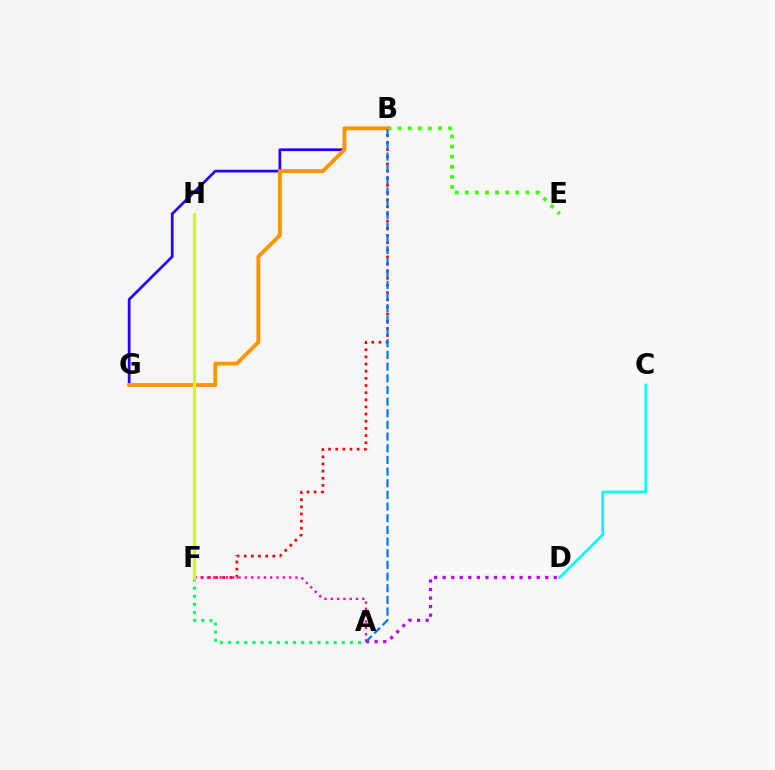{('B', 'G'): [{'color': '#2500ff', 'line_style': 'solid', 'thickness': 1.96}, {'color': '#ff9400', 'line_style': 'solid', 'thickness': 2.79}], ('B', 'F'): [{'color': '#ff0000', 'line_style': 'dotted', 'thickness': 1.94}], ('B', 'E'): [{'color': '#3dff00', 'line_style': 'dotted', 'thickness': 2.75}], ('A', 'F'): [{'color': '#ff00ac', 'line_style': 'dotted', 'thickness': 1.72}, {'color': '#00ff5c', 'line_style': 'dotted', 'thickness': 2.21}], ('F', 'H'): [{'color': '#d1ff00', 'line_style': 'solid', 'thickness': 2.22}], ('C', 'D'): [{'color': '#00fff6', 'line_style': 'solid', 'thickness': 1.99}], ('A', 'D'): [{'color': '#b900ff', 'line_style': 'dotted', 'thickness': 2.32}], ('A', 'B'): [{'color': '#0074ff', 'line_style': 'dashed', 'thickness': 1.58}]}